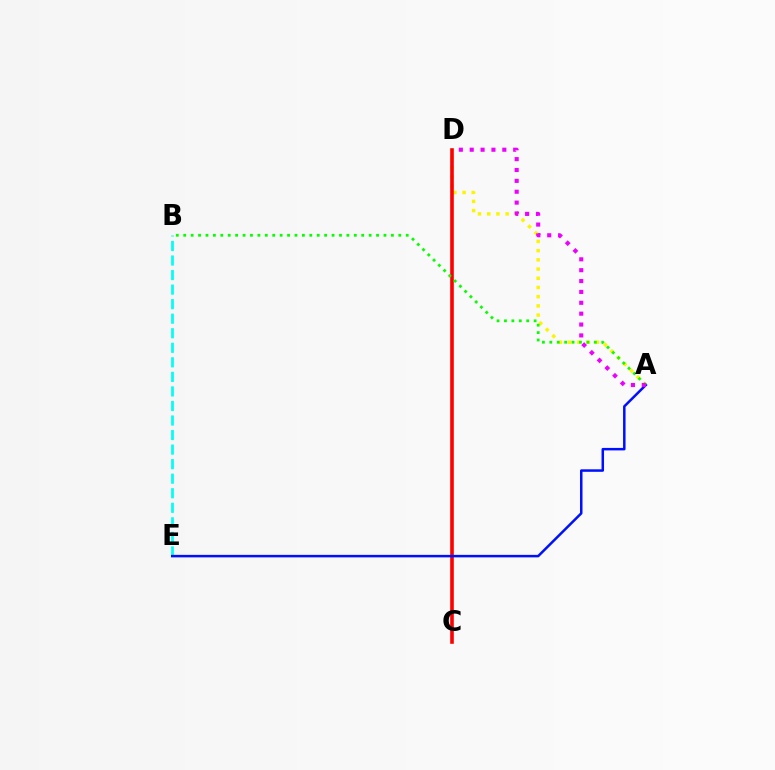{('A', 'D'): [{'color': '#fcf500', 'line_style': 'dotted', 'thickness': 2.5}, {'color': '#ee00ff', 'line_style': 'dotted', 'thickness': 2.95}], ('B', 'E'): [{'color': '#00fff6', 'line_style': 'dashed', 'thickness': 1.98}], ('C', 'D'): [{'color': '#ff0000', 'line_style': 'solid', 'thickness': 2.6}], ('A', 'E'): [{'color': '#0010ff', 'line_style': 'solid', 'thickness': 1.8}], ('A', 'B'): [{'color': '#08ff00', 'line_style': 'dotted', 'thickness': 2.02}]}